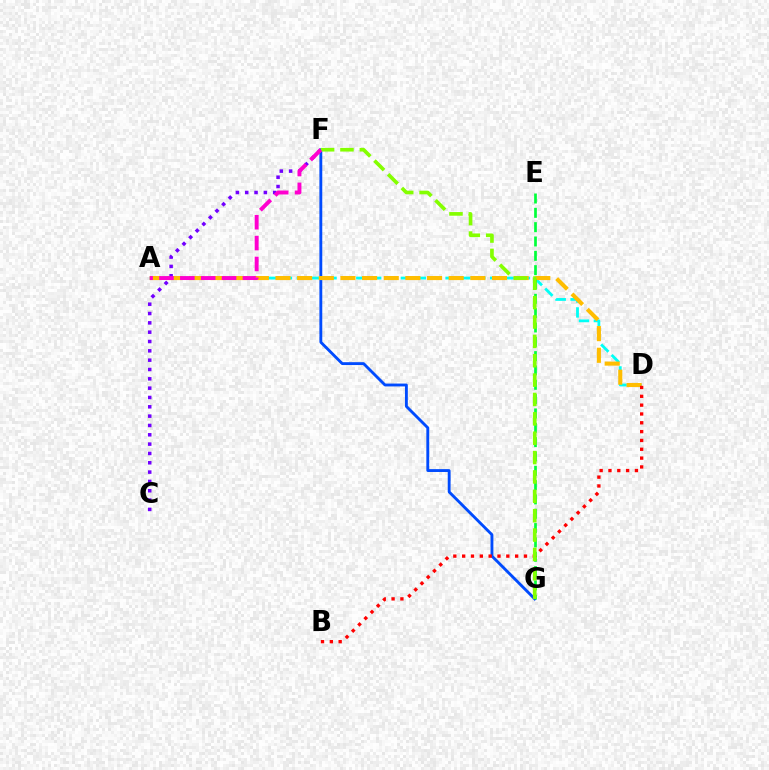{('A', 'D'): [{'color': '#00fff6', 'line_style': 'dashed', 'thickness': 2.02}, {'color': '#ffbd00', 'line_style': 'dashed', 'thickness': 2.94}], ('F', 'G'): [{'color': '#004bff', 'line_style': 'solid', 'thickness': 2.06}, {'color': '#84ff00', 'line_style': 'dashed', 'thickness': 2.63}], ('C', 'F'): [{'color': '#7200ff', 'line_style': 'dotted', 'thickness': 2.53}], ('E', 'G'): [{'color': '#00ff39', 'line_style': 'dashed', 'thickness': 1.95}], ('B', 'D'): [{'color': '#ff0000', 'line_style': 'dotted', 'thickness': 2.4}], ('A', 'F'): [{'color': '#ff00cf', 'line_style': 'dashed', 'thickness': 2.83}]}